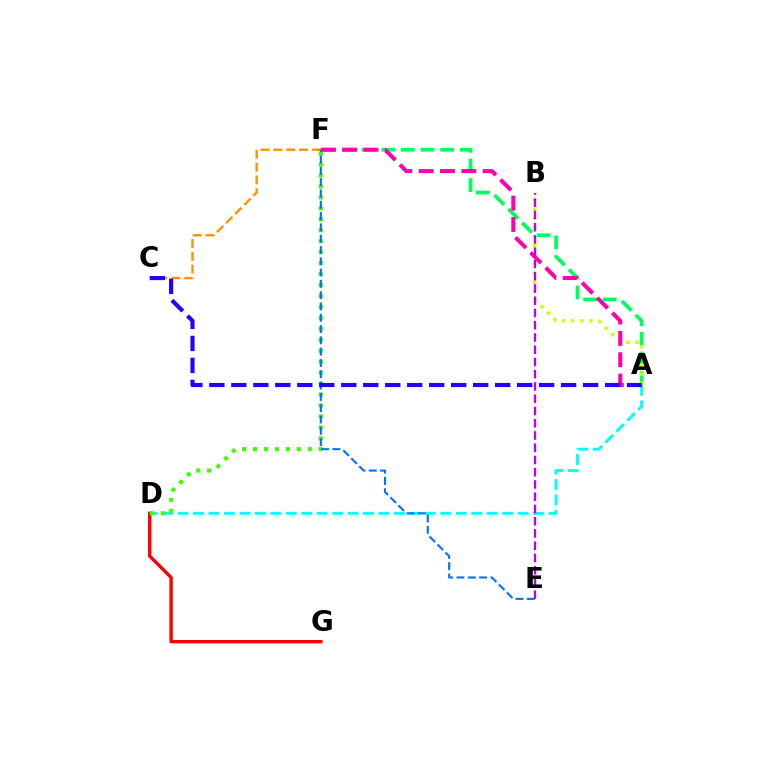{('A', 'D'): [{'color': '#00fff6', 'line_style': 'dashed', 'thickness': 2.1}], ('A', 'F'): [{'color': '#00ff5c', 'line_style': 'dashed', 'thickness': 2.67}, {'color': '#ff00ac', 'line_style': 'dashed', 'thickness': 2.9}], ('C', 'F'): [{'color': '#ff9400', 'line_style': 'dashed', 'thickness': 1.74}], ('D', 'G'): [{'color': '#ff0000', 'line_style': 'solid', 'thickness': 2.45}], ('A', 'B'): [{'color': '#d1ff00', 'line_style': 'dotted', 'thickness': 2.48}], ('D', 'F'): [{'color': '#3dff00', 'line_style': 'dotted', 'thickness': 2.97}], ('B', 'E'): [{'color': '#b900ff', 'line_style': 'dashed', 'thickness': 1.66}], ('E', 'F'): [{'color': '#0074ff', 'line_style': 'dashed', 'thickness': 1.54}], ('A', 'C'): [{'color': '#2500ff', 'line_style': 'dashed', 'thickness': 2.99}]}